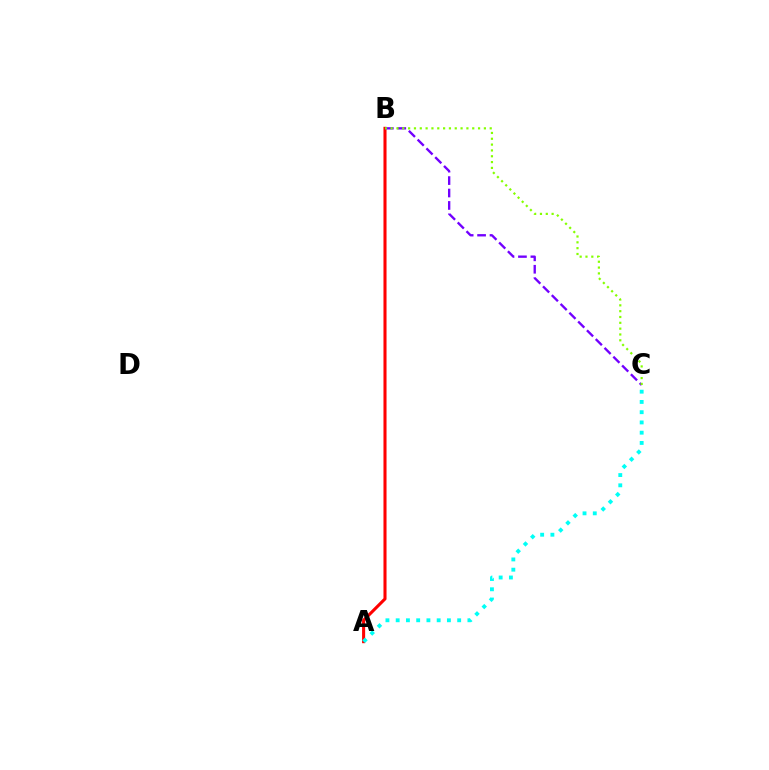{('A', 'B'): [{'color': '#ff0000', 'line_style': 'solid', 'thickness': 2.21}], ('B', 'C'): [{'color': '#7200ff', 'line_style': 'dashed', 'thickness': 1.69}, {'color': '#84ff00', 'line_style': 'dotted', 'thickness': 1.58}], ('A', 'C'): [{'color': '#00fff6', 'line_style': 'dotted', 'thickness': 2.78}]}